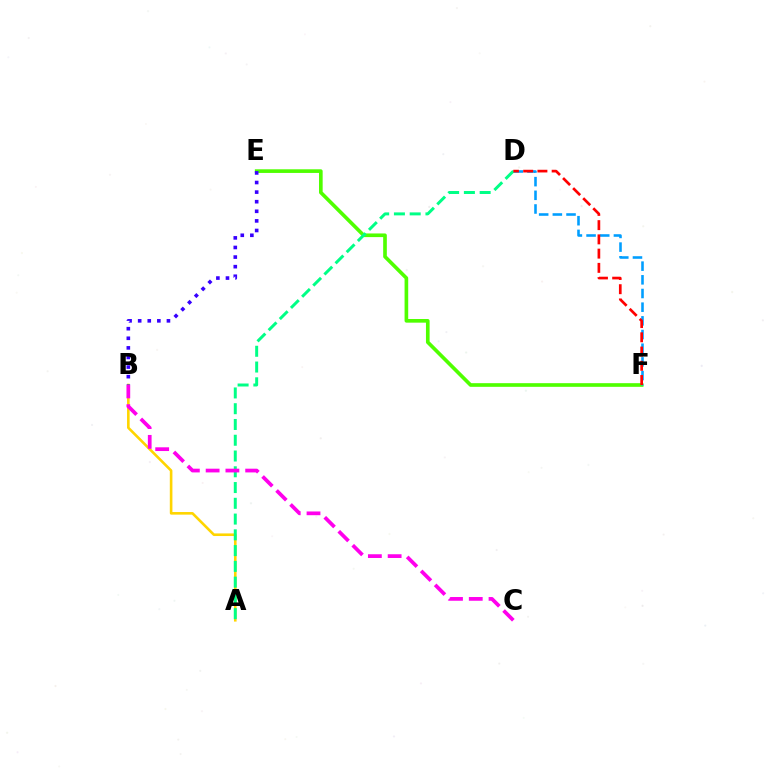{('E', 'F'): [{'color': '#4fff00', 'line_style': 'solid', 'thickness': 2.63}], ('D', 'F'): [{'color': '#009eff', 'line_style': 'dashed', 'thickness': 1.86}, {'color': '#ff0000', 'line_style': 'dashed', 'thickness': 1.93}], ('A', 'B'): [{'color': '#ffd500', 'line_style': 'solid', 'thickness': 1.88}], ('A', 'D'): [{'color': '#00ff86', 'line_style': 'dashed', 'thickness': 2.14}], ('B', 'E'): [{'color': '#3700ff', 'line_style': 'dotted', 'thickness': 2.61}], ('B', 'C'): [{'color': '#ff00ed', 'line_style': 'dashed', 'thickness': 2.69}]}